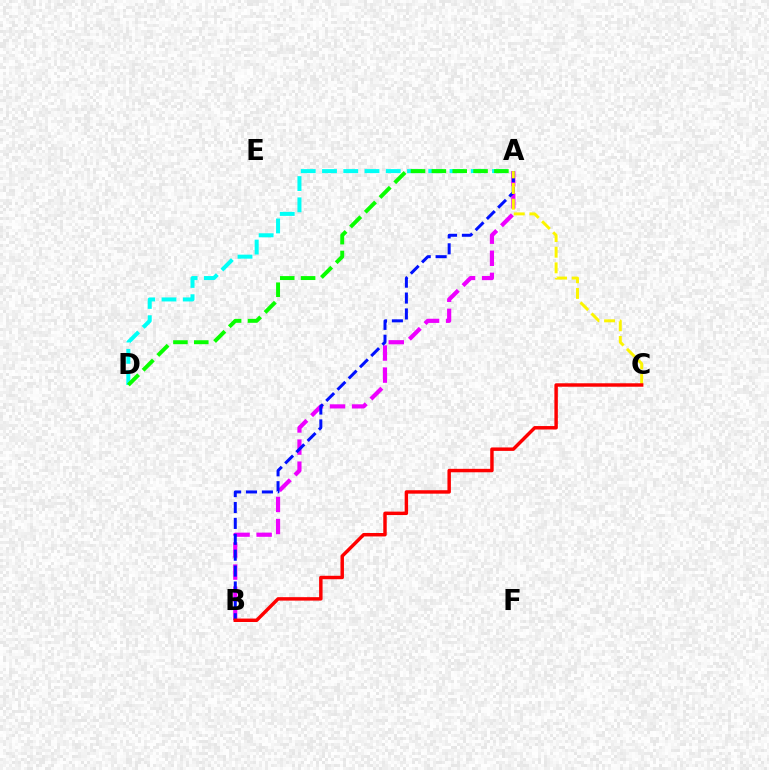{('A', 'B'): [{'color': '#ee00ff', 'line_style': 'dashed', 'thickness': 3.0}, {'color': '#0010ff', 'line_style': 'dashed', 'thickness': 2.16}], ('A', 'D'): [{'color': '#00fff6', 'line_style': 'dashed', 'thickness': 2.89}, {'color': '#08ff00', 'line_style': 'dashed', 'thickness': 2.83}], ('A', 'C'): [{'color': '#fcf500', 'line_style': 'dashed', 'thickness': 2.13}], ('B', 'C'): [{'color': '#ff0000', 'line_style': 'solid', 'thickness': 2.48}]}